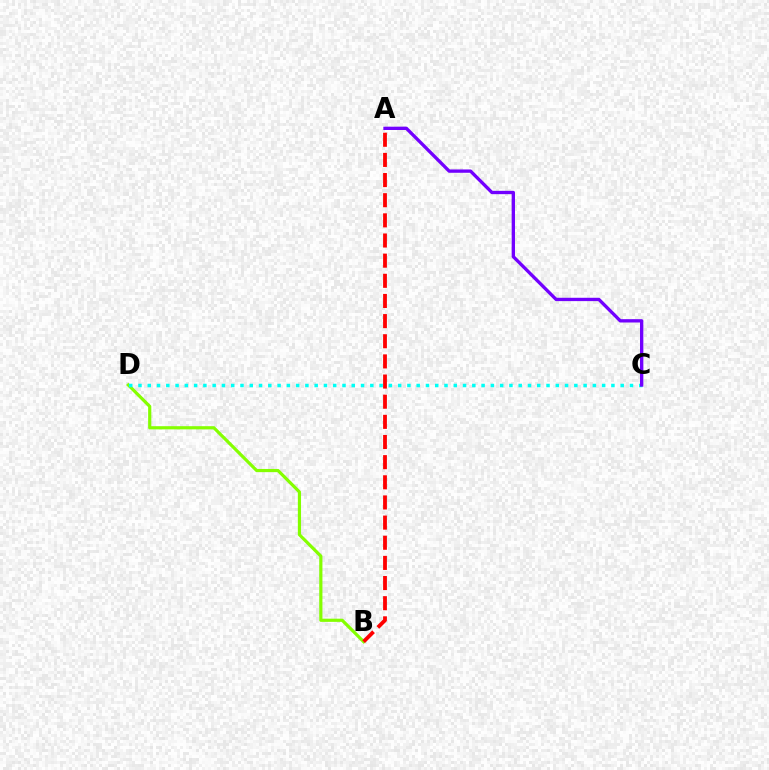{('B', 'D'): [{'color': '#84ff00', 'line_style': 'solid', 'thickness': 2.29}], ('C', 'D'): [{'color': '#00fff6', 'line_style': 'dotted', 'thickness': 2.52}], ('A', 'B'): [{'color': '#ff0000', 'line_style': 'dashed', 'thickness': 2.74}], ('A', 'C'): [{'color': '#7200ff', 'line_style': 'solid', 'thickness': 2.4}]}